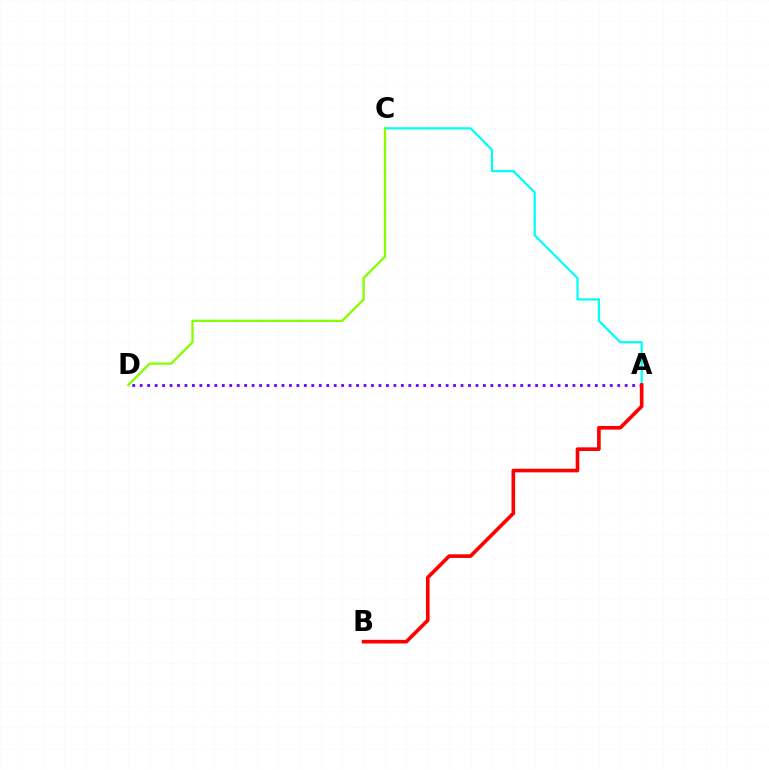{('A', 'C'): [{'color': '#00fff6', 'line_style': 'solid', 'thickness': 1.59}], ('C', 'D'): [{'color': '#84ff00', 'line_style': 'solid', 'thickness': 1.68}], ('A', 'D'): [{'color': '#7200ff', 'line_style': 'dotted', 'thickness': 2.03}], ('A', 'B'): [{'color': '#ff0000', 'line_style': 'solid', 'thickness': 2.62}]}